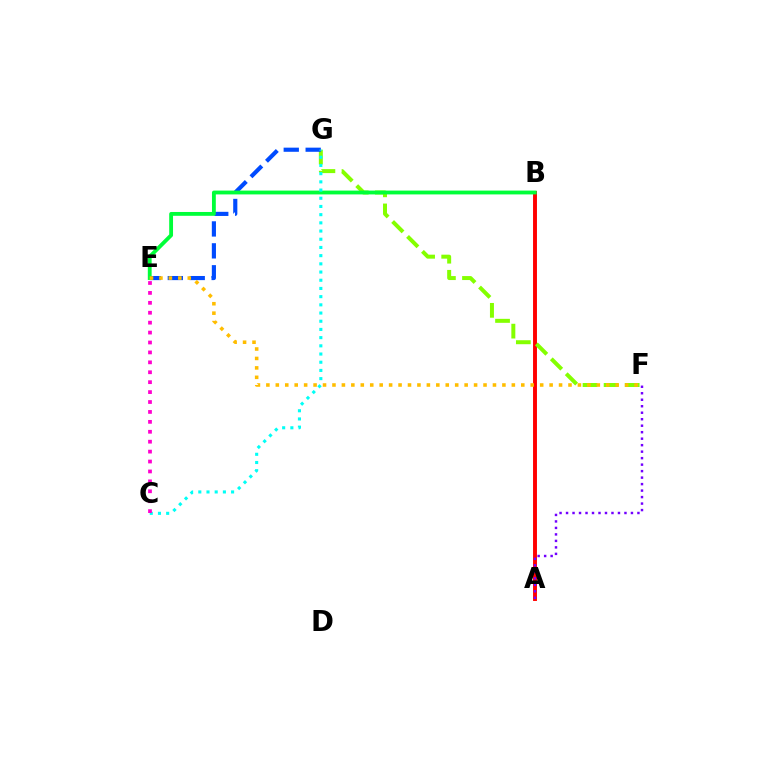{('A', 'B'): [{'color': '#ff0000', 'line_style': 'solid', 'thickness': 2.82}], ('A', 'F'): [{'color': '#7200ff', 'line_style': 'dotted', 'thickness': 1.76}], ('F', 'G'): [{'color': '#84ff00', 'line_style': 'dashed', 'thickness': 2.87}], ('E', 'G'): [{'color': '#004bff', 'line_style': 'dashed', 'thickness': 2.98}], ('B', 'E'): [{'color': '#00ff39', 'line_style': 'solid', 'thickness': 2.76}], ('C', 'G'): [{'color': '#00fff6', 'line_style': 'dotted', 'thickness': 2.23}], ('E', 'F'): [{'color': '#ffbd00', 'line_style': 'dotted', 'thickness': 2.57}], ('C', 'E'): [{'color': '#ff00cf', 'line_style': 'dotted', 'thickness': 2.7}]}